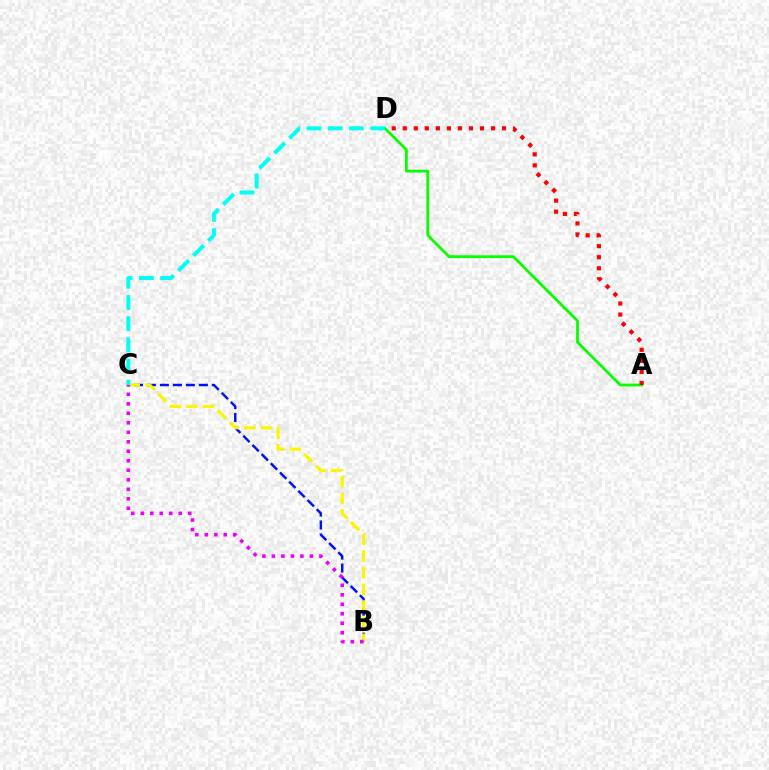{('B', 'C'): [{'color': '#0010ff', 'line_style': 'dashed', 'thickness': 1.76}, {'color': '#fcf500', 'line_style': 'dashed', 'thickness': 2.27}, {'color': '#ee00ff', 'line_style': 'dotted', 'thickness': 2.58}], ('A', 'D'): [{'color': '#08ff00', 'line_style': 'solid', 'thickness': 2.0}, {'color': '#ff0000', 'line_style': 'dotted', 'thickness': 3.0}], ('C', 'D'): [{'color': '#00fff6', 'line_style': 'dashed', 'thickness': 2.88}]}